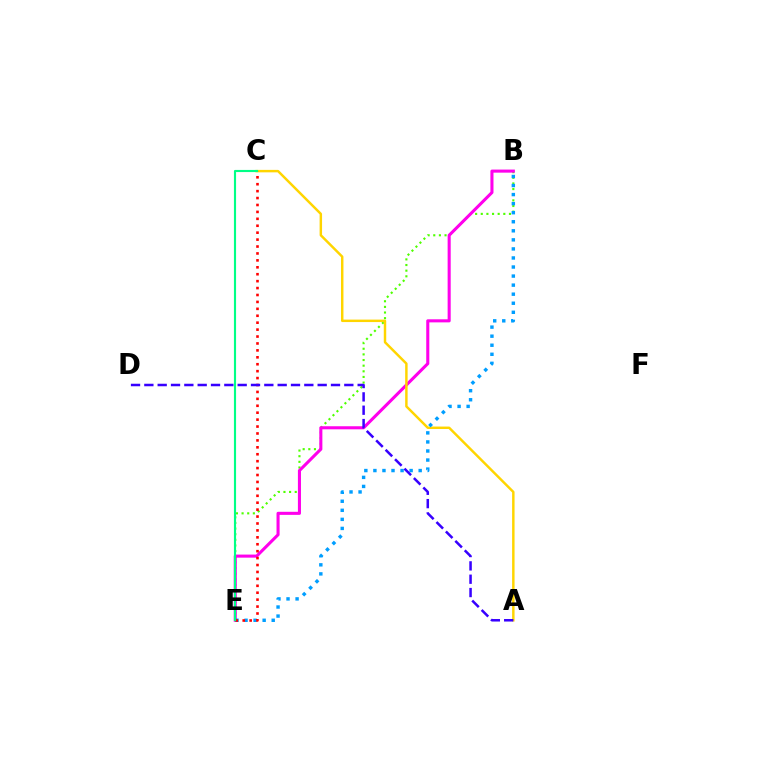{('B', 'E'): [{'color': '#4fff00', 'line_style': 'dotted', 'thickness': 1.53}, {'color': '#ff00ed', 'line_style': 'solid', 'thickness': 2.21}, {'color': '#009eff', 'line_style': 'dotted', 'thickness': 2.46}], ('A', 'C'): [{'color': '#ffd500', 'line_style': 'solid', 'thickness': 1.77}], ('C', 'E'): [{'color': '#ff0000', 'line_style': 'dotted', 'thickness': 1.88}, {'color': '#00ff86', 'line_style': 'solid', 'thickness': 1.54}], ('A', 'D'): [{'color': '#3700ff', 'line_style': 'dashed', 'thickness': 1.81}]}